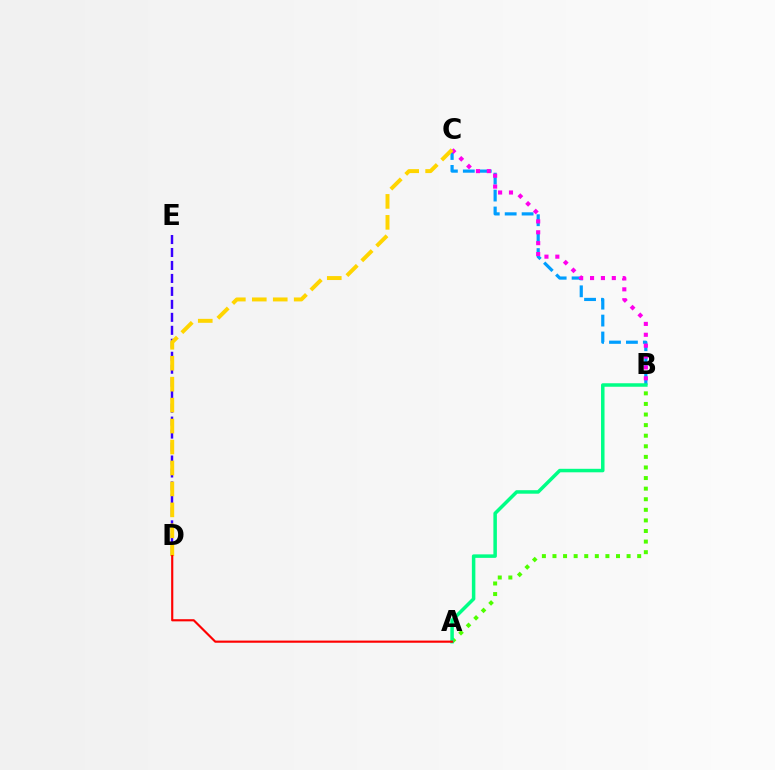{('B', 'C'): [{'color': '#009eff', 'line_style': 'dashed', 'thickness': 2.3}, {'color': '#ff00ed', 'line_style': 'dotted', 'thickness': 2.96}], ('A', 'B'): [{'color': '#4fff00', 'line_style': 'dotted', 'thickness': 2.88}, {'color': '#00ff86', 'line_style': 'solid', 'thickness': 2.52}], ('D', 'E'): [{'color': '#3700ff', 'line_style': 'dashed', 'thickness': 1.76}], ('C', 'D'): [{'color': '#ffd500', 'line_style': 'dashed', 'thickness': 2.85}], ('A', 'D'): [{'color': '#ff0000', 'line_style': 'solid', 'thickness': 1.55}]}